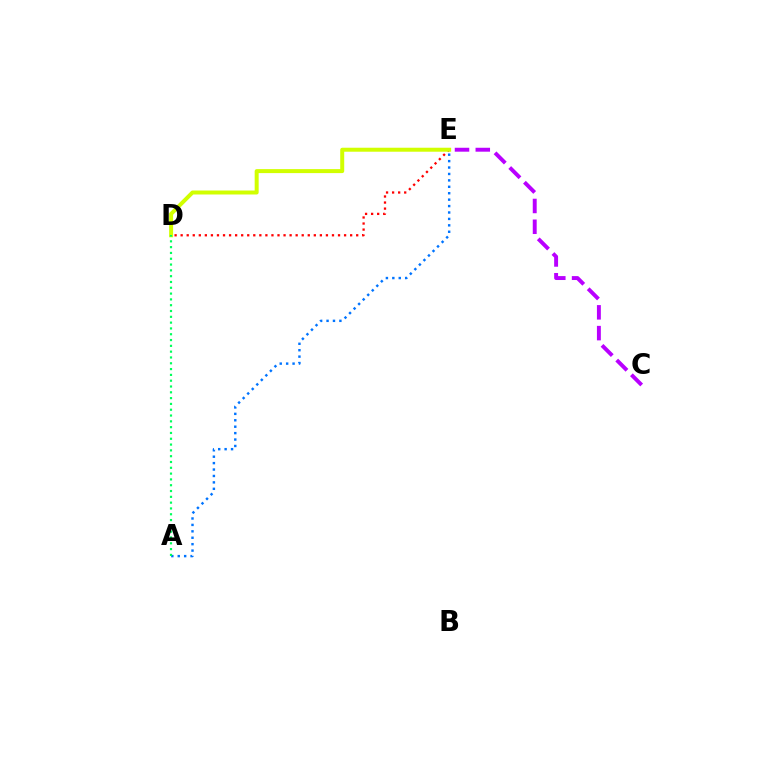{('A', 'E'): [{'color': '#0074ff', 'line_style': 'dotted', 'thickness': 1.74}], ('D', 'E'): [{'color': '#ff0000', 'line_style': 'dotted', 'thickness': 1.64}, {'color': '#d1ff00', 'line_style': 'solid', 'thickness': 2.87}], ('C', 'E'): [{'color': '#b900ff', 'line_style': 'dashed', 'thickness': 2.82}], ('A', 'D'): [{'color': '#00ff5c', 'line_style': 'dotted', 'thickness': 1.58}]}